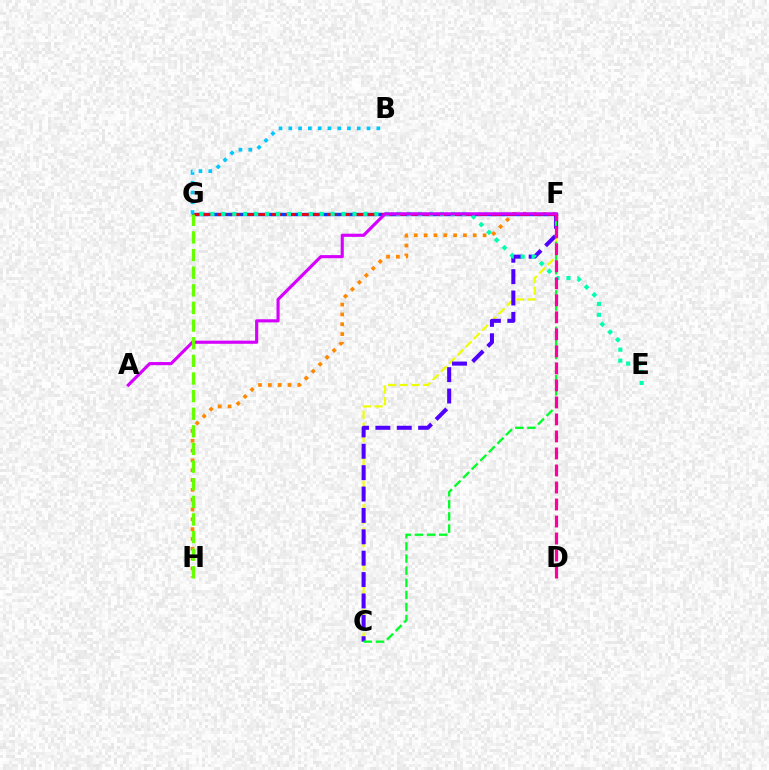{('F', 'H'): [{'color': '#ff8800', 'line_style': 'dotted', 'thickness': 2.67}], ('F', 'G'): [{'color': '#003fff', 'line_style': 'solid', 'thickness': 2.46}, {'color': '#ff0000', 'line_style': 'dashed', 'thickness': 1.87}], ('C', 'F'): [{'color': '#eeff00', 'line_style': 'dashed', 'thickness': 1.59}, {'color': '#4f00ff', 'line_style': 'dashed', 'thickness': 2.9}, {'color': '#00ff27', 'line_style': 'dashed', 'thickness': 1.65}], ('E', 'G'): [{'color': '#00ffaf', 'line_style': 'dotted', 'thickness': 2.97}], ('A', 'F'): [{'color': '#d600ff', 'line_style': 'solid', 'thickness': 2.26}], ('B', 'G'): [{'color': '#00c7ff', 'line_style': 'dotted', 'thickness': 2.66}], ('D', 'F'): [{'color': '#ff00a0', 'line_style': 'dashed', 'thickness': 2.31}], ('G', 'H'): [{'color': '#66ff00', 'line_style': 'dashed', 'thickness': 2.39}]}